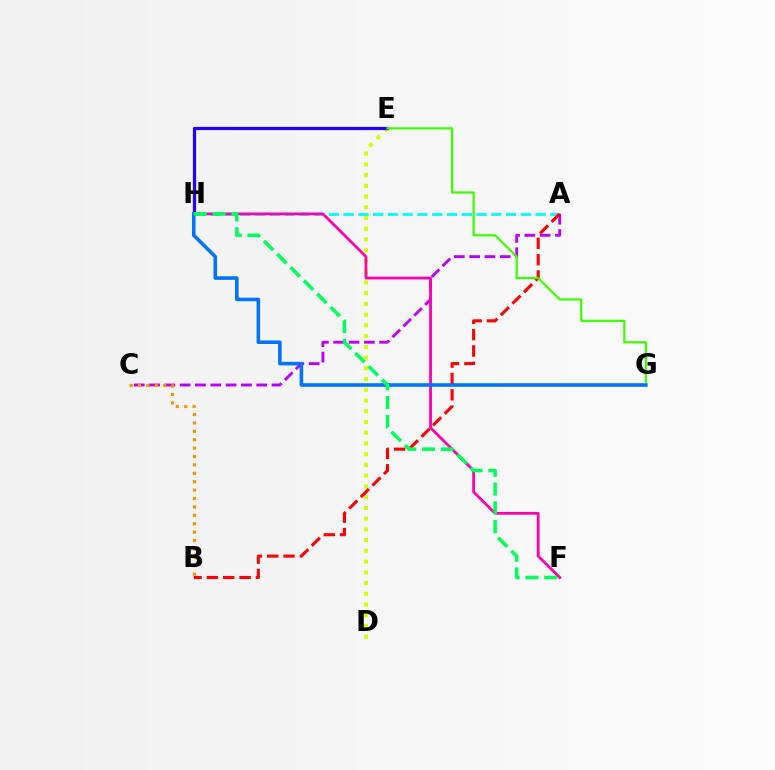{('D', 'E'): [{'color': '#d1ff00', 'line_style': 'dotted', 'thickness': 2.92}], ('A', 'H'): [{'color': '#00fff6', 'line_style': 'dashed', 'thickness': 2.01}], ('E', 'H'): [{'color': '#2500ff', 'line_style': 'solid', 'thickness': 2.32}], ('A', 'C'): [{'color': '#b900ff', 'line_style': 'dashed', 'thickness': 2.08}], ('F', 'H'): [{'color': '#ff00ac', 'line_style': 'solid', 'thickness': 2.0}, {'color': '#00ff5c', 'line_style': 'dashed', 'thickness': 2.55}], ('A', 'B'): [{'color': '#ff0000', 'line_style': 'dashed', 'thickness': 2.22}], ('B', 'C'): [{'color': '#ff9400', 'line_style': 'dotted', 'thickness': 2.28}], ('E', 'G'): [{'color': '#3dff00', 'line_style': 'solid', 'thickness': 1.59}], ('G', 'H'): [{'color': '#0074ff', 'line_style': 'solid', 'thickness': 2.57}]}